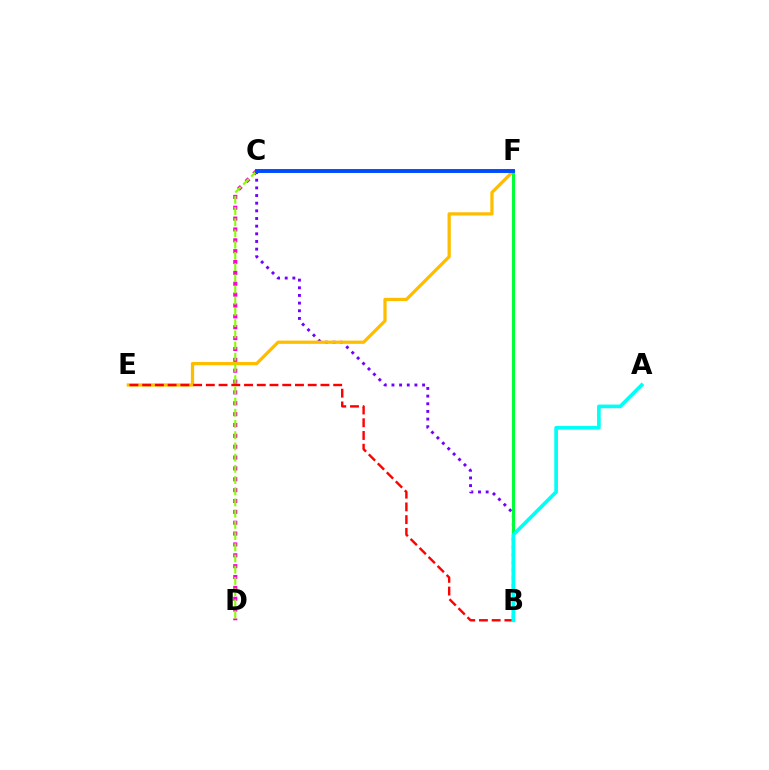{('C', 'D'): [{'color': '#ff00cf', 'line_style': 'dotted', 'thickness': 2.95}, {'color': '#84ff00', 'line_style': 'dashed', 'thickness': 1.52}], ('B', 'C'): [{'color': '#7200ff', 'line_style': 'dotted', 'thickness': 2.08}], ('E', 'F'): [{'color': '#ffbd00', 'line_style': 'solid', 'thickness': 2.34}], ('B', 'E'): [{'color': '#ff0000', 'line_style': 'dashed', 'thickness': 1.73}], ('B', 'F'): [{'color': '#00ff39', 'line_style': 'solid', 'thickness': 2.22}], ('A', 'B'): [{'color': '#00fff6', 'line_style': 'solid', 'thickness': 2.64}], ('C', 'F'): [{'color': '#004bff', 'line_style': 'solid', 'thickness': 2.82}]}